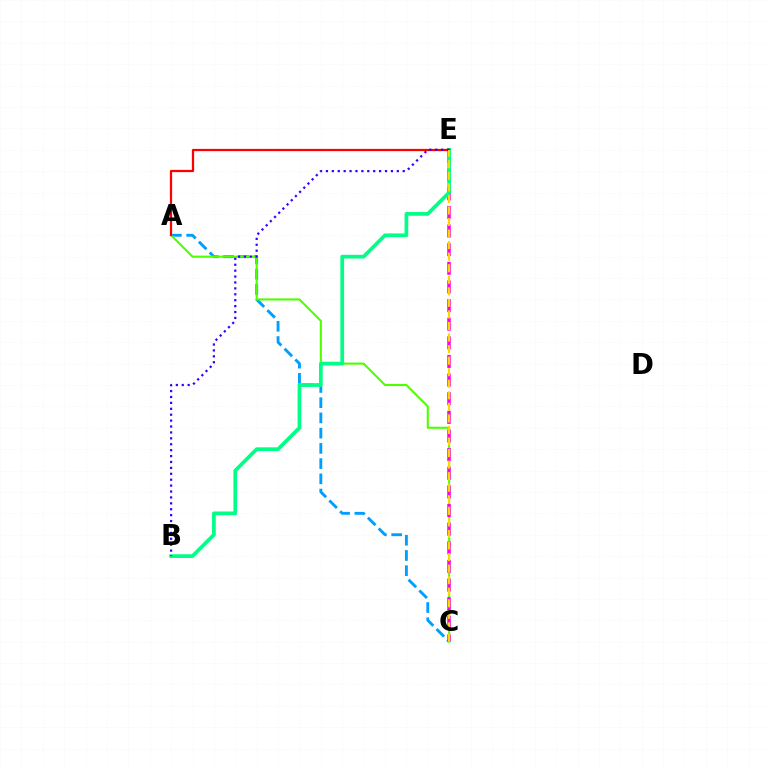{('A', 'C'): [{'color': '#009eff', 'line_style': 'dashed', 'thickness': 2.07}, {'color': '#4fff00', 'line_style': 'solid', 'thickness': 1.51}], ('C', 'E'): [{'color': '#ff00ed', 'line_style': 'dashed', 'thickness': 2.53}, {'color': '#ffd500', 'line_style': 'dashed', 'thickness': 1.57}], ('B', 'E'): [{'color': '#00ff86', 'line_style': 'solid', 'thickness': 2.67}, {'color': '#3700ff', 'line_style': 'dotted', 'thickness': 1.61}], ('A', 'E'): [{'color': '#ff0000', 'line_style': 'solid', 'thickness': 1.61}]}